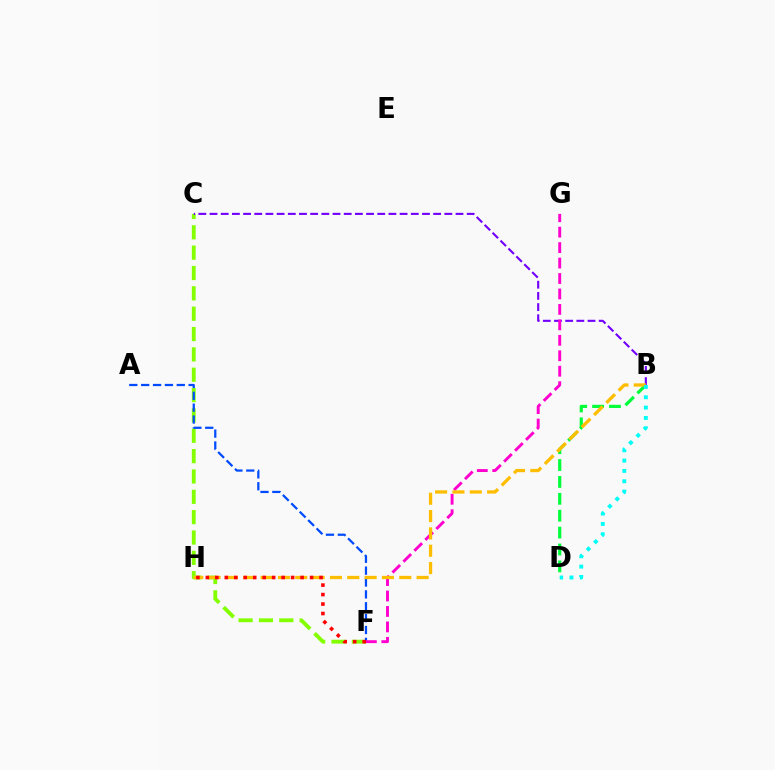{('C', 'F'): [{'color': '#84ff00', 'line_style': 'dashed', 'thickness': 2.76}], ('A', 'F'): [{'color': '#004bff', 'line_style': 'dashed', 'thickness': 1.61}], ('B', 'C'): [{'color': '#7200ff', 'line_style': 'dashed', 'thickness': 1.52}], ('B', 'D'): [{'color': '#00ff39', 'line_style': 'dashed', 'thickness': 2.29}, {'color': '#00fff6', 'line_style': 'dotted', 'thickness': 2.81}], ('F', 'G'): [{'color': '#ff00cf', 'line_style': 'dashed', 'thickness': 2.1}], ('B', 'H'): [{'color': '#ffbd00', 'line_style': 'dashed', 'thickness': 2.36}], ('F', 'H'): [{'color': '#ff0000', 'line_style': 'dotted', 'thickness': 2.57}]}